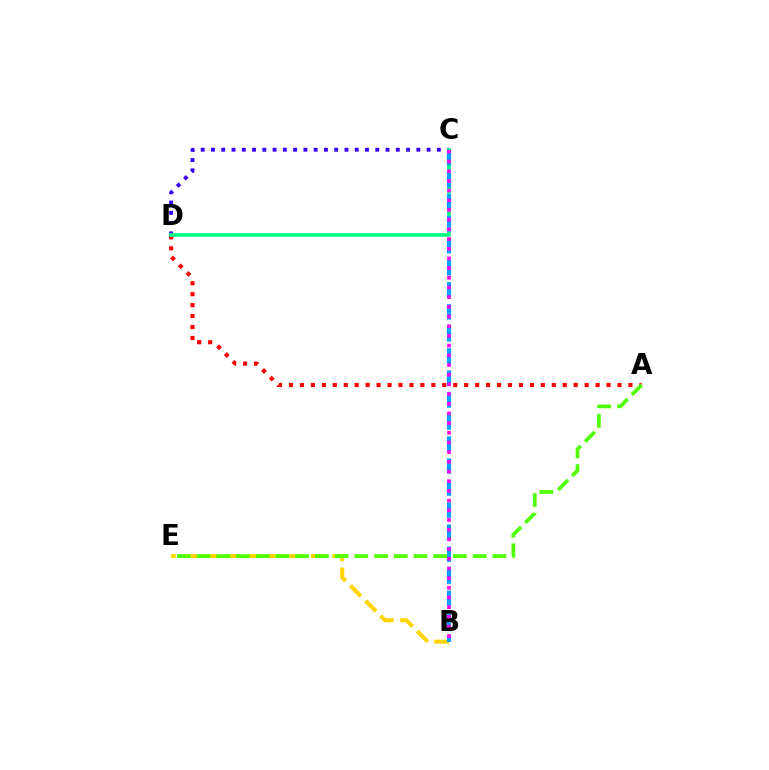{('B', 'E'): [{'color': '#ffd500', 'line_style': 'dashed', 'thickness': 2.91}], ('C', 'D'): [{'color': '#3700ff', 'line_style': 'dotted', 'thickness': 2.79}, {'color': '#00ff86', 'line_style': 'solid', 'thickness': 2.66}], ('A', 'D'): [{'color': '#ff0000', 'line_style': 'dotted', 'thickness': 2.98}], ('B', 'C'): [{'color': '#009eff', 'line_style': 'dashed', 'thickness': 2.99}, {'color': '#ff00ed', 'line_style': 'dotted', 'thickness': 2.63}], ('A', 'E'): [{'color': '#4fff00', 'line_style': 'dashed', 'thickness': 2.68}]}